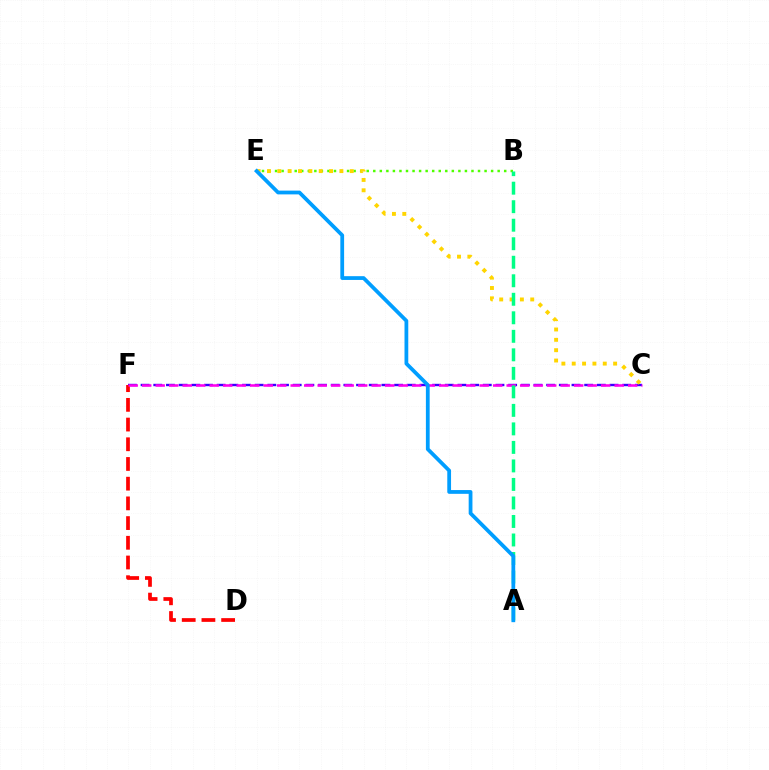{('B', 'E'): [{'color': '#4fff00', 'line_style': 'dotted', 'thickness': 1.78}], ('C', 'F'): [{'color': '#3700ff', 'line_style': 'dashed', 'thickness': 1.72}, {'color': '#ff00ed', 'line_style': 'dashed', 'thickness': 1.83}], ('D', 'F'): [{'color': '#ff0000', 'line_style': 'dashed', 'thickness': 2.68}], ('C', 'E'): [{'color': '#ffd500', 'line_style': 'dotted', 'thickness': 2.81}], ('A', 'B'): [{'color': '#00ff86', 'line_style': 'dashed', 'thickness': 2.52}], ('A', 'E'): [{'color': '#009eff', 'line_style': 'solid', 'thickness': 2.71}]}